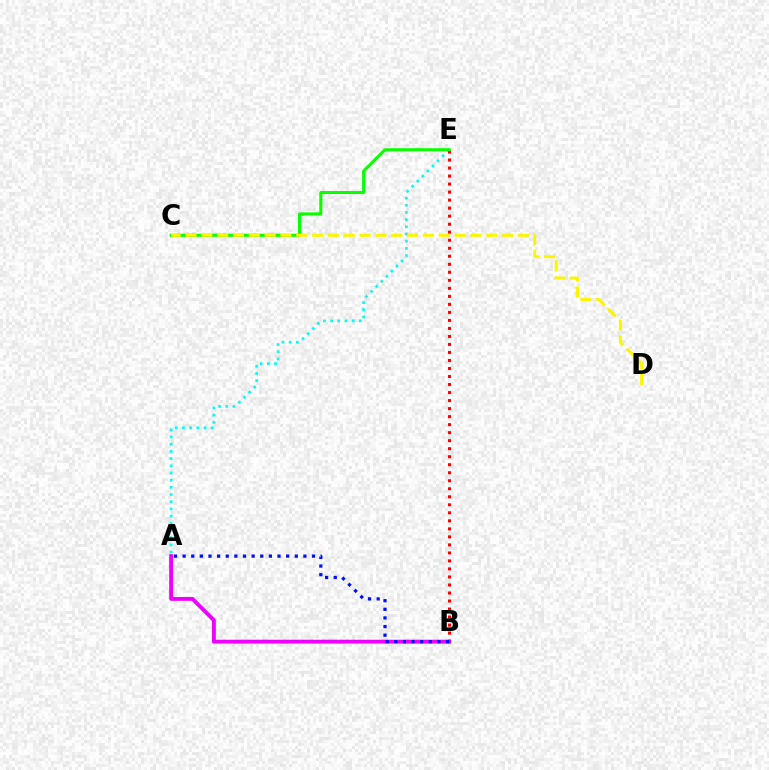{('A', 'E'): [{'color': '#00fff6', 'line_style': 'dotted', 'thickness': 1.95}], ('B', 'E'): [{'color': '#ff0000', 'line_style': 'dotted', 'thickness': 2.18}], ('A', 'B'): [{'color': '#ee00ff', 'line_style': 'solid', 'thickness': 2.78}, {'color': '#0010ff', 'line_style': 'dotted', 'thickness': 2.34}], ('C', 'E'): [{'color': '#08ff00', 'line_style': 'solid', 'thickness': 2.17}], ('C', 'D'): [{'color': '#fcf500', 'line_style': 'dashed', 'thickness': 2.15}]}